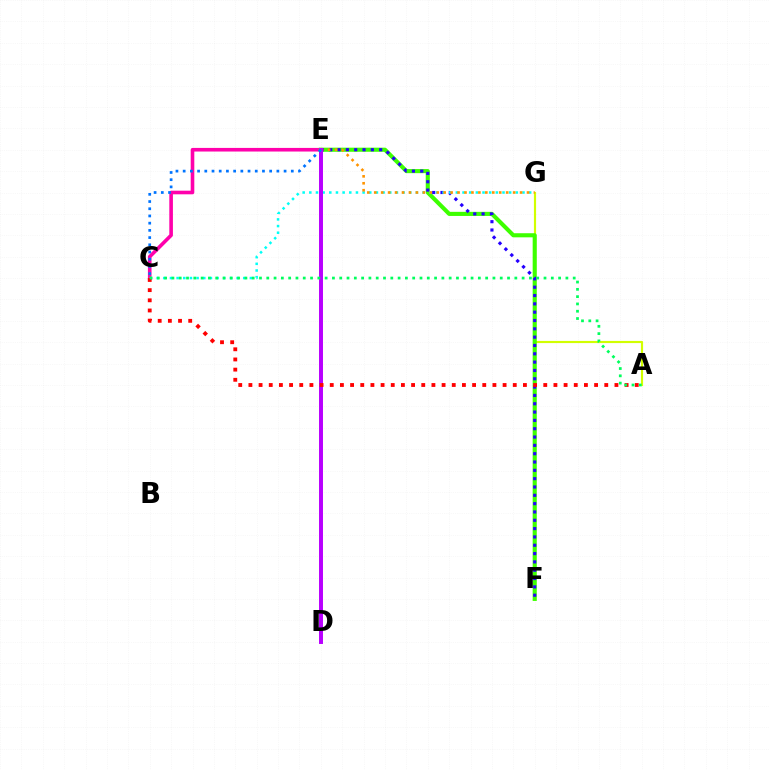{('C', 'E'): [{'color': '#ff00ac', 'line_style': 'solid', 'thickness': 2.6}, {'color': '#0074ff', 'line_style': 'dotted', 'thickness': 1.96}], ('A', 'G'): [{'color': '#d1ff00', 'line_style': 'solid', 'thickness': 1.56}], ('E', 'F'): [{'color': '#3dff00', 'line_style': 'solid', 'thickness': 2.96}, {'color': '#2500ff', 'line_style': 'dotted', 'thickness': 2.26}], ('C', 'G'): [{'color': '#00fff6', 'line_style': 'dotted', 'thickness': 1.81}], ('E', 'G'): [{'color': '#ff9400', 'line_style': 'dotted', 'thickness': 1.89}], ('D', 'E'): [{'color': '#b900ff', 'line_style': 'solid', 'thickness': 2.85}], ('A', 'C'): [{'color': '#ff0000', 'line_style': 'dotted', 'thickness': 2.76}, {'color': '#00ff5c', 'line_style': 'dotted', 'thickness': 1.98}]}